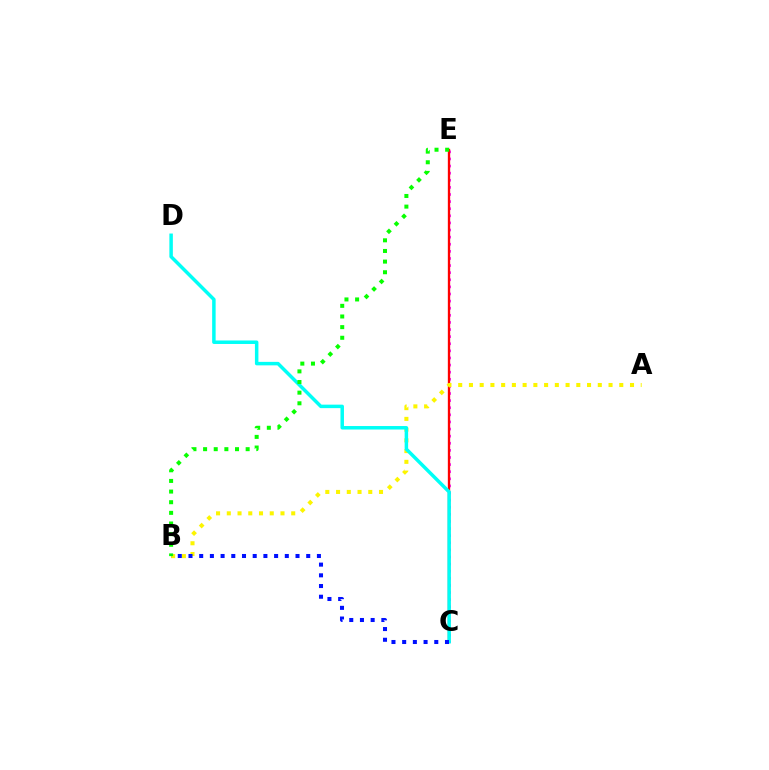{('C', 'E'): [{'color': '#ee00ff', 'line_style': 'dotted', 'thickness': 1.93}, {'color': '#ff0000', 'line_style': 'solid', 'thickness': 1.68}], ('A', 'B'): [{'color': '#fcf500', 'line_style': 'dotted', 'thickness': 2.92}], ('C', 'D'): [{'color': '#00fff6', 'line_style': 'solid', 'thickness': 2.51}], ('B', 'E'): [{'color': '#08ff00', 'line_style': 'dotted', 'thickness': 2.89}], ('B', 'C'): [{'color': '#0010ff', 'line_style': 'dotted', 'thickness': 2.91}]}